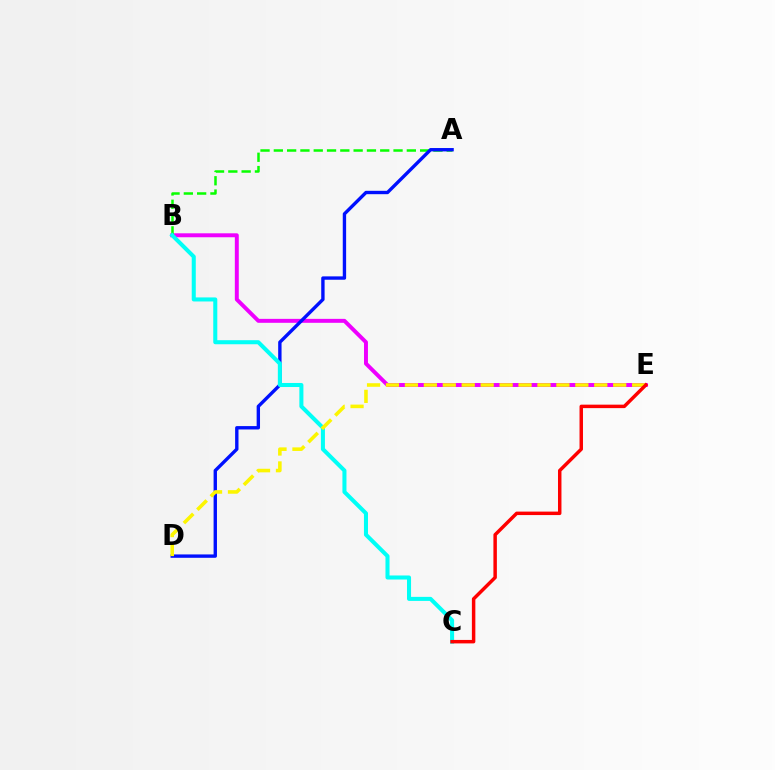{('B', 'E'): [{'color': '#ee00ff', 'line_style': 'solid', 'thickness': 2.84}], ('A', 'B'): [{'color': '#08ff00', 'line_style': 'dashed', 'thickness': 1.81}], ('A', 'D'): [{'color': '#0010ff', 'line_style': 'solid', 'thickness': 2.43}], ('B', 'C'): [{'color': '#00fff6', 'line_style': 'solid', 'thickness': 2.91}], ('D', 'E'): [{'color': '#fcf500', 'line_style': 'dashed', 'thickness': 2.57}], ('C', 'E'): [{'color': '#ff0000', 'line_style': 'solid', 'thickness': 2.49}]}